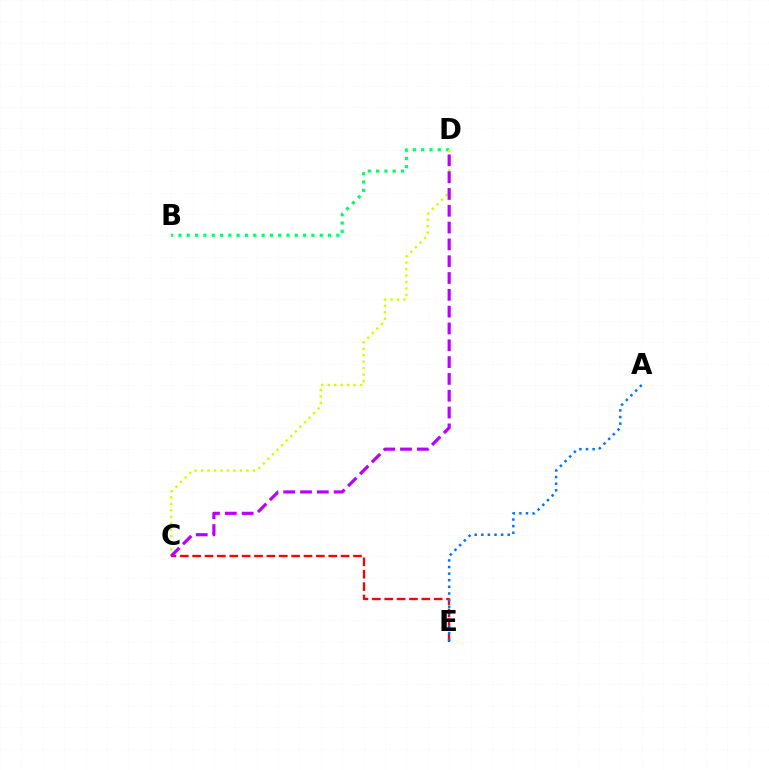{('B', 'D'): [{'color': '#00ff5c', 'line_style': 'dotted', 'thickness': 2.26}], ('C', 'E'): [{'color': '#ff0000', 'line_style': 'dashed', 'thickness': 1.68}], ('A', 'E'): [{'color': '#0074ff', 'line_style': 'dotted', 'thickness': 1.8}], ('C', 'D'): [{'color': '#d1ff00', 'line_style': 'dotted', 'thickness': 1.76}, {'color': '#b900ff', 'line_style': 'dashed', 'thickness': 2.28}]}